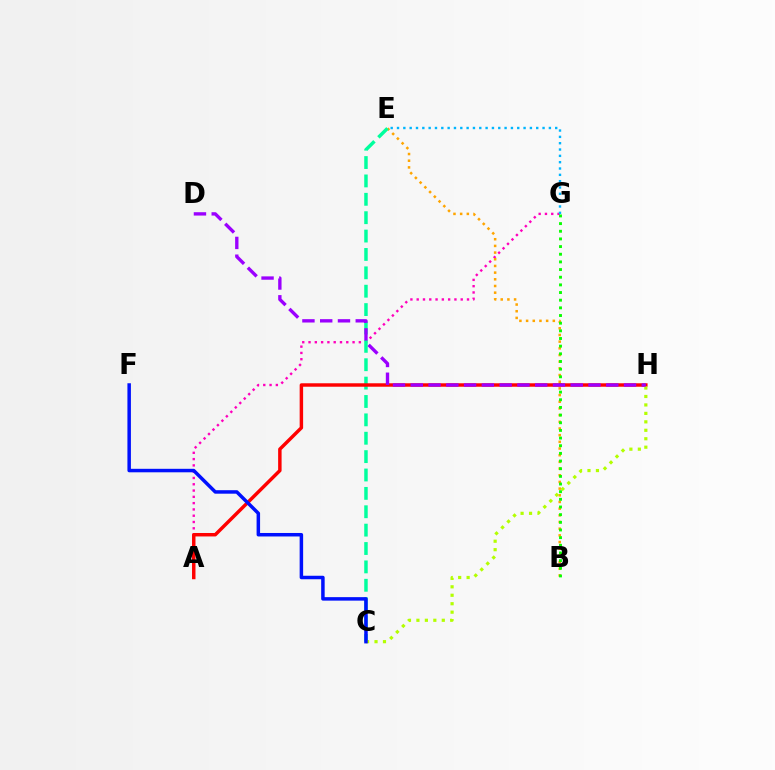{('A', 'G'): [{'color': '#ff00bd', 'line_style': 'dotted', 'thickness': 1.71}], ('B', 'E'): [{'color': '#ffa500', 'line_style': 'dotted', 'thickness': 1.81}], ('C', 'E'): [{'color': '#00ff9d', 'line_style': 'dashed', 'thickness': 2.5}], ('B', 'G'): [{'color': '#08ff00', 'line_style': 'dotted', 'thickness': 2.08}], ('E', 'G'): [{'color': '#00b5ff', 'line_style': 'dotted', 'thickness': 1.72}], ('A', 'H'): [{'color': '#ff0000', 'line_style': 'solid', 'thickness': 2.49}], ('C', 'H'): [{'color': '#b3ff00', 'line_style': 'dotted', 'thickness': 2.3}], ('C', 'F'): [{'color': '#0010ff', 'line_style': 'solid', 'thickness': 2.51}], ('D', 'H'): [{'color': '#9b00ff', 'line_style': 'dashed', 'thickness': 2.41}]}